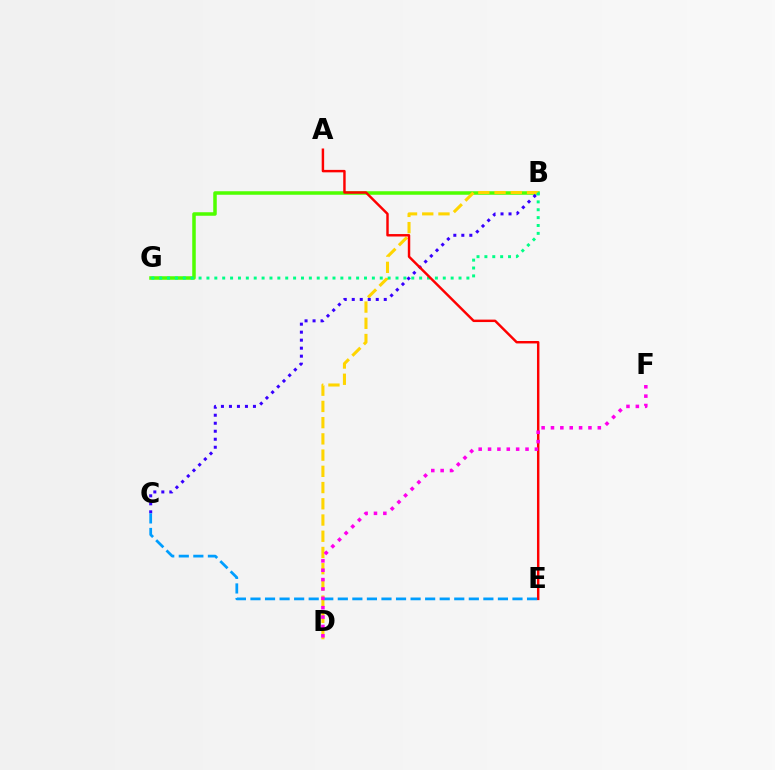{('B', 'G'): [{'color': '#4fff00', 'line_style': 'solid', 'thickness': 2.53}, {'color': '#00ff86', 'line_style': 'dotted', 'thickness': 2.14}], ('B', 'D'): [{'color': '#ffd500', 'line_style': 'dashed', 'thickness': 2.2}], ('B', 'C'): [{'color': '#3700ff', 'line_style': 'dotted', 'thickness': 2.17}], ('A', 'E'): [{'color': '#ff0000', 'line_style': 'solid', 'thickness': 1.76}], ('C', 'E'): [{'color': '#009eff', 'line_style': 'dashed', 'thickness': 1.98}], ('D', 'F'): [{'color': '#ff00ed', 'line_style': 'dotted', 'thickness': 2.55}]}